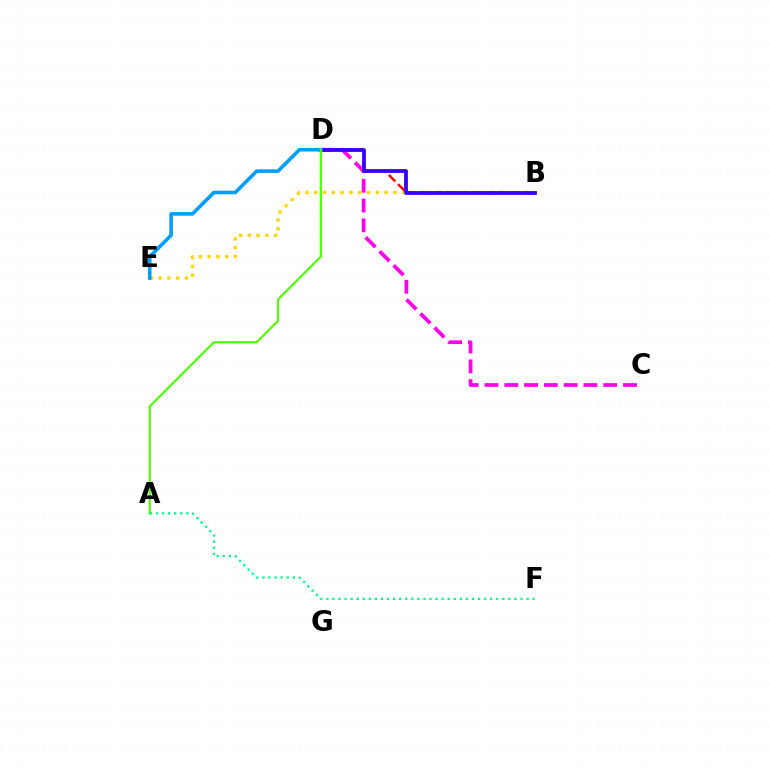{('C', 'D'): [{'color': '#ff00ed', 'line_style': 'dashed', 'thickness': 2.69}], ('B', 'E'): [{'color': '#ffd500', 'line_style': 'dotted', 'thickness': 2.39}], ('B', 'D'): [{'color': '#ff0000', 'line_style': 'dashed', 'thickness': 1.77}, {'color': '#3700ff', 'line_style': 'solid', 'thickness': 2.73}], ('D', 'E'): [{'color': '#009eff', 'line_style': 'solid', 'thickness': 2.59}], ('A', 'D'): [{'color': '#4fff00', 'line_style': 'solid', 'thickness': 1.57}], ('A', 'F'): [{'color': '#00ff86', 'line_style': 'dotted', 'thickness': 1.65}]}